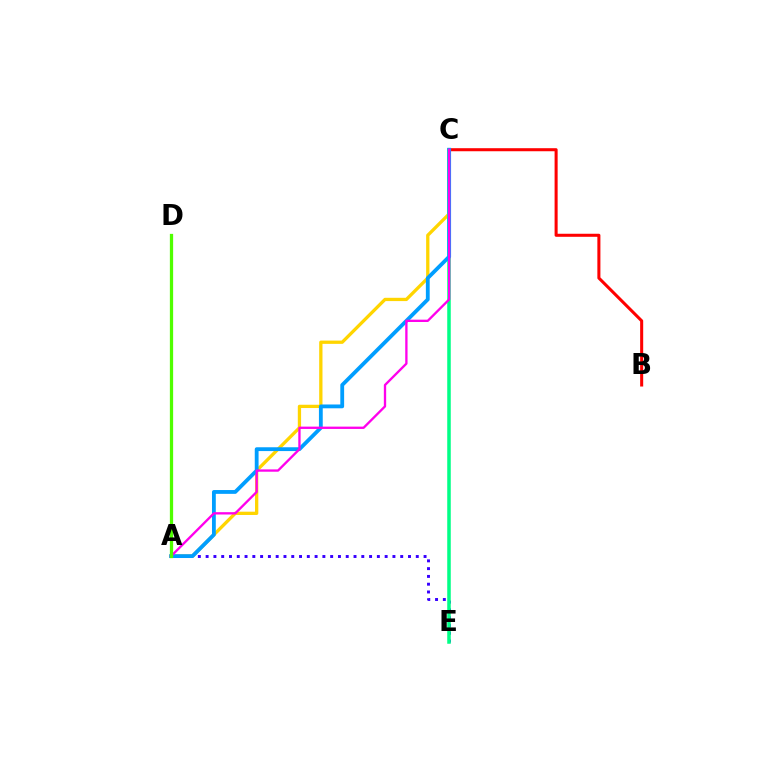{('B', 'C'): [{'color': '#ff0000', 'line_style': 'solid', 'thickness': 2.19}], ('A', 'E'): [{'color': '#3700ff', 'line_style': 'dotted', 'thickness': 2.11}], ('C', 'E'): [{'color': '#00ff86', 'line_style': 'solid', 'thickness': 2.54}], ('A', 'C'): [{'color': '#ffd500', 'line_style': 'solid', 'thickness': 2.37}, {'color': '#009eff', 'line_style': 'solid', 'thickness': 2.74}, {'color': '#ff00ed', 'line_style': 'solid', 'thickness': 1.67}], ('A', 'D'): [{'color': '#4fff00', 'line_style': 'solid', 'thickness': 2.35}]}